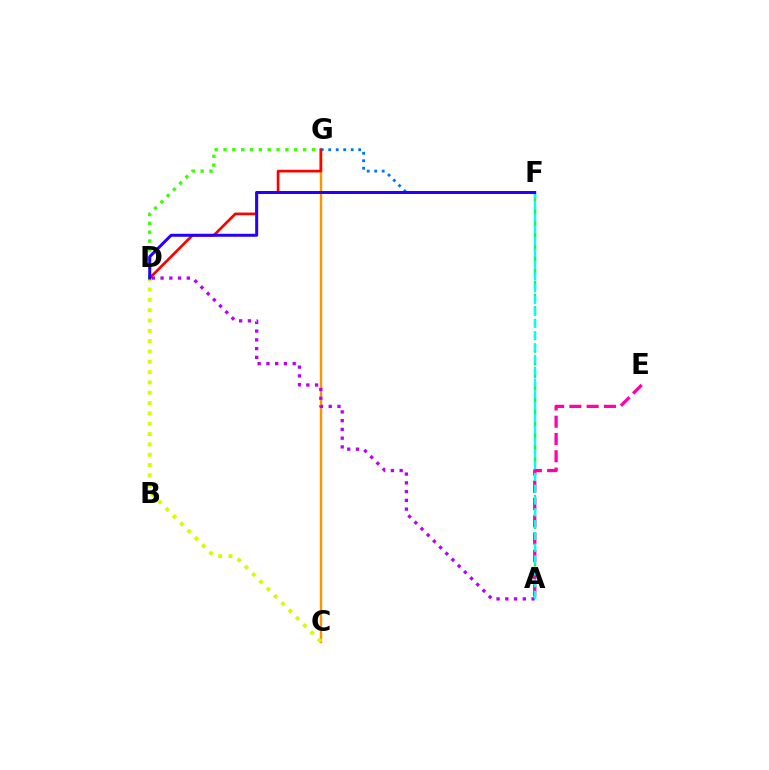{('D', 'G'): [{'color': '#3dff00', 'line_style': 'dotted', 'thickness': 2.4}, {'color': '#ff0000', 'line_style': 'solid', 'thickness': 1.93}], ('A', 'F'): [{'color': '#00ff5c', 'line_style': 'dashed', 'thickness': 1.71}, {'color': '#00fff6', 'line_style': 'dashed', 'thickness': 1.6}], ('C', 'G'): [{'color': '#ff9400', 'line_style': 'solid', 'thickness': 1.72}], ('F', 'G'): [{'color': '#0074ff', 'line_style': 'dotted', 'thickness': 2.03}], ('A', 'E'): [{'color': '#ff00ac', 'line_style': 'dashed', 'thickness': 2.35}], ('A', 'D'): [{'color': '#b900ff', 'line_style': 'dotted', 'thickness': 2.38}], ('C', 'D'): [{'color': '#d1ff00', 'line_style': 'dotted', 'thickness': 2.8}], ('D', 'F'): [{'color': '#2500ff', 'line_style': 'solid', 'thickness': 2.15}]}